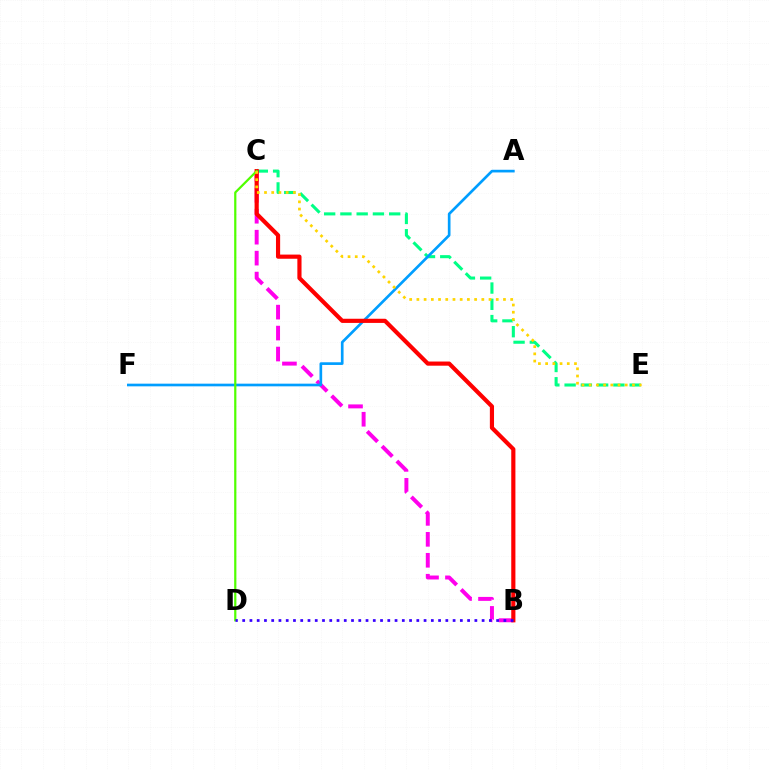{('B', 'C'): [{'color': '#ff00ed', 'line_style': 'dashed', 'thickness': 2.85}, {'color': '#ff0000', 'line_style': 'solid', 'thickness': 2.99}], ('C', 'E'): [{'color': '#00ff86', 'line_style': 'dashed', 'thickness': 2.21}, {'color': '#ffd500', 'line_style': 'dotted', 'thickness': 1.96}], ('A', 'F'): [{'color': '#009eff', 'line_style': 'solid', 'thickness': 1.93}], ('C', 'D'): [{'color': '#4fff00', 'line_style': 'solid', 'thickness': 1.6}], ('B', 'D'): [{'color': '#3700ff', 'line_style': 'dotted', 'thickness': 1.97}]}